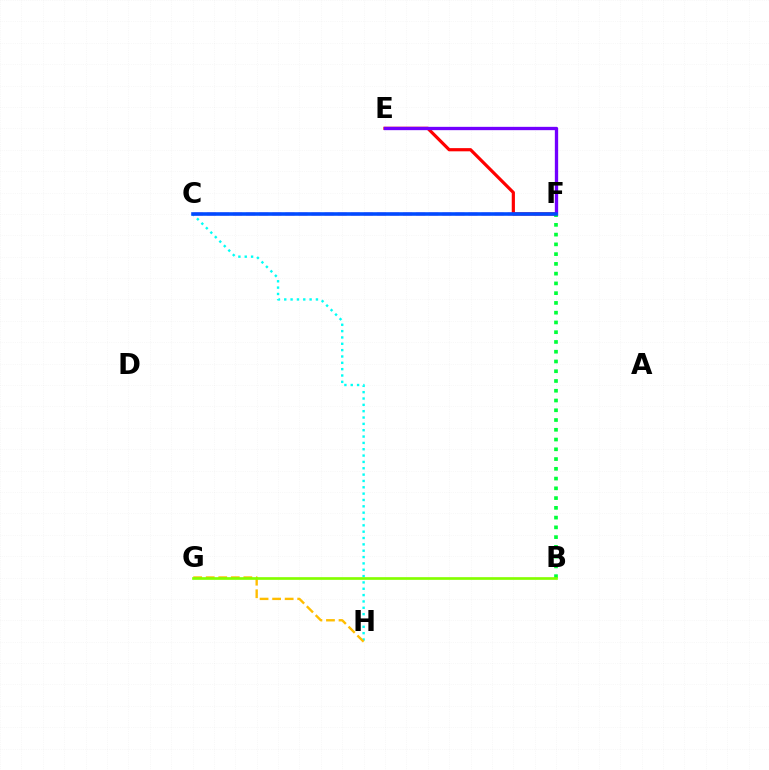{('E', 'F'): [{'color': '#ff0000', 'line_style': 'solid', 'thickness': 2.29}, {'color': '#7200ff', 'line_style': 'solid', 'thickness': 2.39}], ('C', 'H'): [{'color': '#00fff6', 'line_style': 'dotted', 'thickness': 1.72}], ('C', 'F'): [{'color': '#ff00cf', 'line_style': 'dashed', 'thickness': 1.78}, {'color': '#004bff', 'line_style': 'solid', 'thickness': 2.57}], ('G', 'H'): [{'color': '#ffbd00', 'line_style': 'dashed', 'thickness': 1.7}], ('B', 'F'): [{'color': '#00ff39', 'line_style': 'dotted', 'thickness': 2.65}], ('B', 'G'): [{'color': '#84ff00', 'line_style': 'solid', 'thickness': 1.93}]}